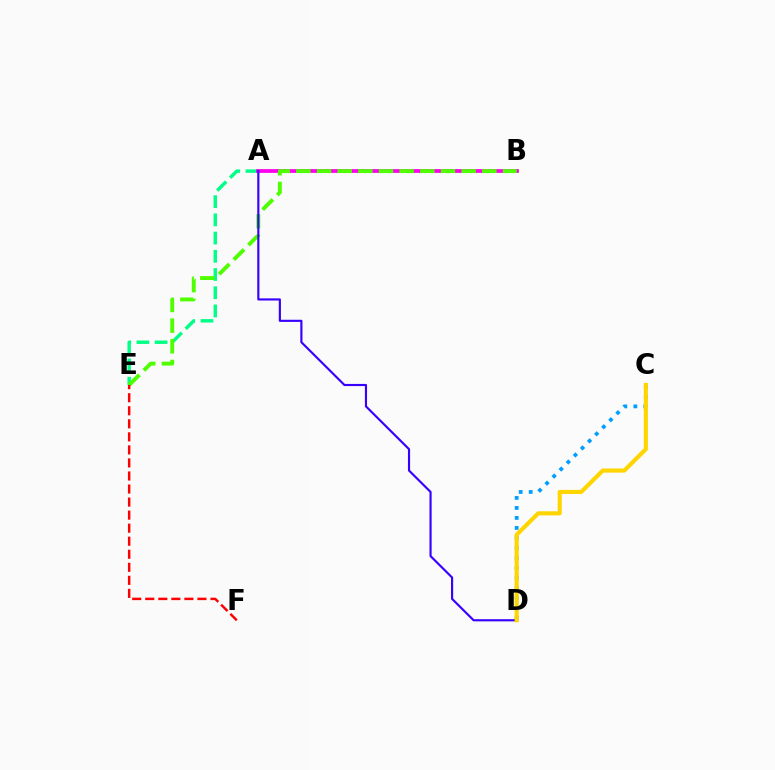{('A', 'E'): [{'color': '#00ff86', 'line_style': 'dashed', 'thickness': 2.47}], ('A', 'B'): [{'color': '#ff00ed', 'line_style': 'solid', 'thickness': 2.71}], ('B', 'E'): [{'color': '#4fff00', 'line_style': 'dashed', 'thickness': 2.81}], ('C', 'D'): [{'color': '#009eff', 'line_style': 'dotted', 'thickness': 2.72}, {'color': '#ffd500', 'line_style': 'solid', 'thickness': 2.96}], ('A', 'D'): [{'color': '#3700ff', 'line_style': 'solid', 'thickness': 1.55}], ('E', 'F'): [{'color': '#ff0000', 'line_style': 'dashed', 'thickness': 1.77}]}